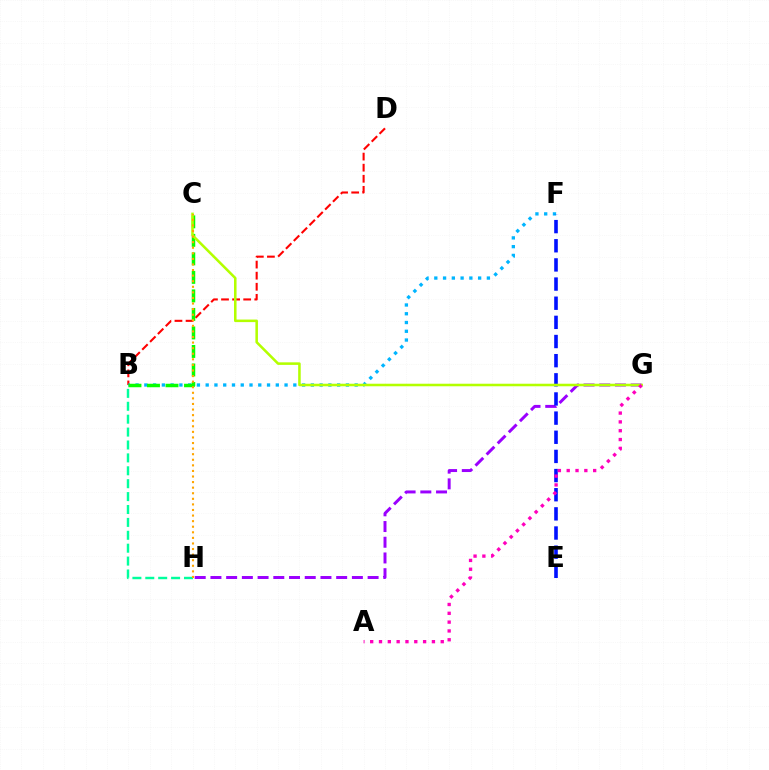{('G', 'H'): [{'color': '#9b00ff', 'line_style': 'dashed', 'thickness': 2.14}], ('B', 'D'): [{'color': '#ff0000', 'line_style': 'dashed', 'thickness': 1.51}], ('B', 'F'): [{'color': '#00b5ff', 'line_style': 'dotted', 'thickness': 2.38}], ('B', 'C'): [{'color': '#08ff00', 'line_style': 'dashed', 'thickness': 2.52}], ('E', 'F'): [{'color': '#0010ff', 'line_style': 'dashed', 'thickness': 2.6}], ('B', 'H'): [{'color': '#00ff9d', 'line_style': 'dashed', 'thickness': 1.75}], ('C', 'G'): [{'color': '#b3ff00', 'line_style': 'solid', 'thickness': 1.84}], ('A', 'G'): [{'color': '#ff00bd', 'line_style': 'dotted', 'thickness': 2.4}], ('C', 'H'): [{'color': '#ffa500', 'line_style': 'dotted', 'thickness': 1.52}]}